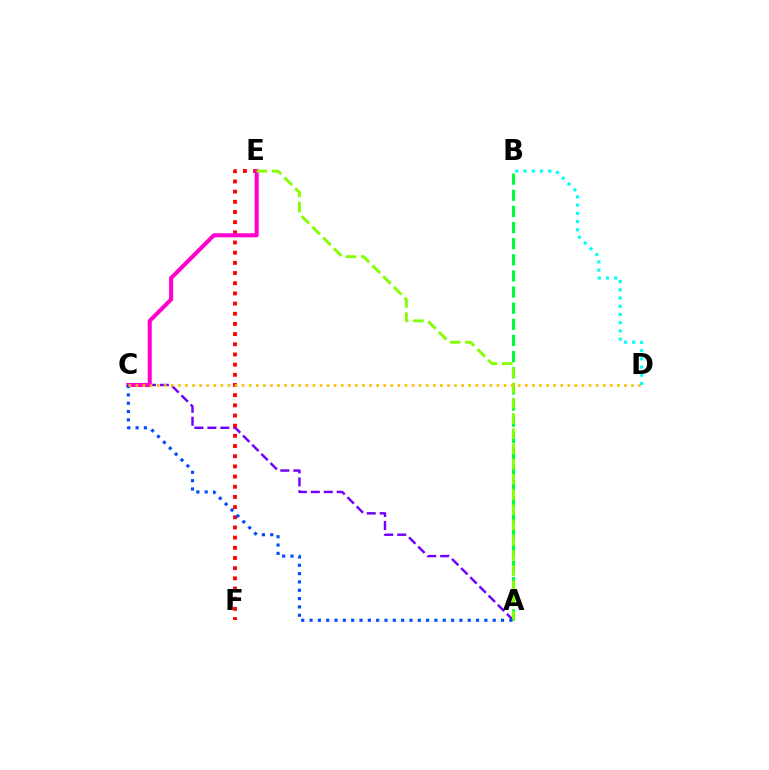{('A', 'C'): [{'color': '#7200ff', 'line_style': 'dashed', 'thickness': 1.76}, {'color': '#004bff', 'line_style': 'dotted', 'thickness': 2.26}], ('A', 'B'): [{'color': '#00ff39', 'line_style': 'dashed', 'thickness': 2.19}], ('E', 'F'): [{'color': '#ff0000', 'line_style': 'dotted', 'thickness': 2.76}], ('C', 'E'): [{'color': '#ff00cf', 'line_style': 'solid', 'thickness': 2.91}], ('A', 'E'): [{'color': '#84ff00', 'line_style': 'dashed', 'thickness': 2.07}], ('C', 'D'): [{'color': '#ffbd00', 'line_style': 'dotted', 'thickness': 1.92}], ('B', 'D'): [{'color': '#00fff6', 'line_style': 'dotted', 'thickness': 2.23}]}